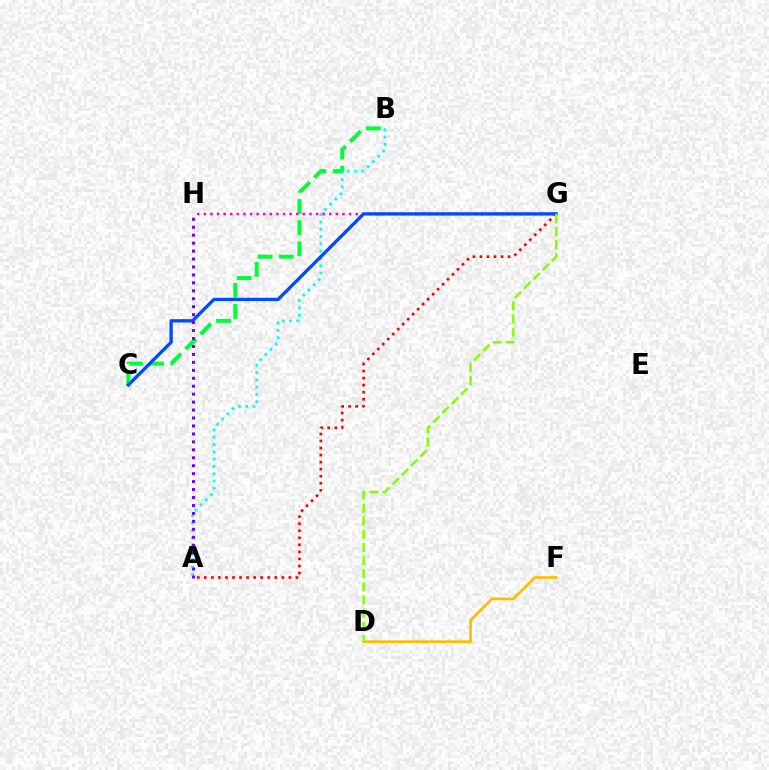{('B', 'C'): [{'color': '#00ff39', 'line_style': 'dashed', 'thickness': 2.87}], ('A', 'G'): [{'color': '#ff0000', 'line_style': 'dotted', 'thickness': 1.91}], ('D', 'F'): [{'color': '#ffbd00', 'line_style': 'solid', 'thickness': 1.93}], ('A', 'B'): [{'color': '#00fff6', 'line_style': 'dotted', 'thickness': 1.98}], ('G', 'H'): [{'color': '#ff00cf', 'line_style': 'dotted', 'thickness': 1.79}], ('C', 'G'): [{'color': '#004bff', 'line_style': 'solid', 'thickness': 2.38}], ('D', 'G'): [{'color': '#84ff00', 'line_style': 'dashed', 'thickness': 1.79}], ('A', 'H'): [{'color': '#7200ff', 'line_style': 'dotted', 'thickness': 2.16}]}